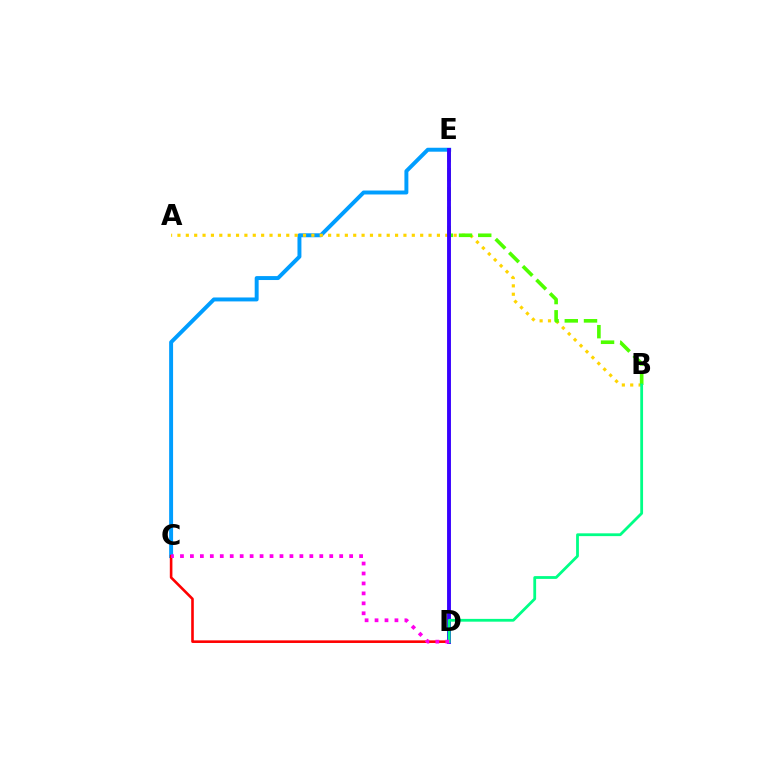{('C', 'E'): [{'color': '#009eff', 'line_style': 'solid', 'thickness': 2.84}], ('A', 'B'): [{'color': '#ffd500', 'line_style': 'dotted', 'thickness': 2.27}], ('C', 'D'): [{'color': '#ff0000', 'line_style': 'solid', 'thickness': 1.88}, {'color': '#ff00ed', 'line_style': 'dotted', 'thickness': 2.7}], ('B', 'E'): [{'color': '#4fff00', 'line_style': 'dashed', 'thickness': 2.61}], ('D', 'E'): [{'color': '#3700ff', 'line_style': 'solid', 'thickness': 2.79}], ('B', 'D'): [{'color': '#00ff86', 'line_style': 'solid', 'thickness': 2.01}]}